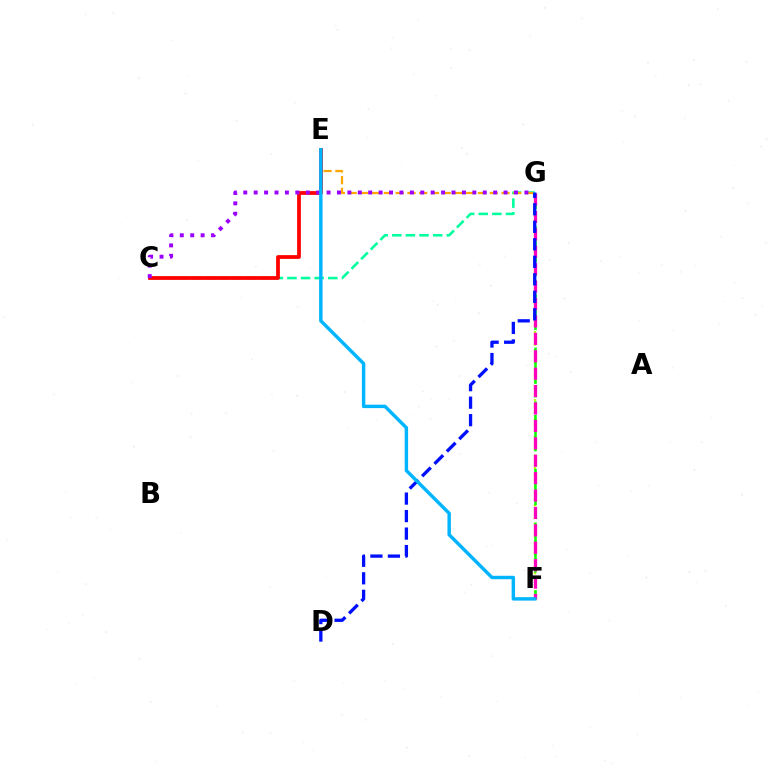{('C', 'G'): [{'color': '#00ff9d', 'line_style': 'dashed', 'thickness': 1.85}, {'color': '#9b00ff', 'line_style': 'dotted', 'thickness': 2.83}], ('F', 'G'): [{'color': '#b3ff00', 'line_style': 'dotted', 'thickness': 1.68}, {'color': '#08ff00', 'line_style': 'dashed', 'thickness': 1.83}, {'color': '#ff00bd', 'line_style': 'dashed', 'thickness': 2.37}], ('E', 'G'): [{'color': '#ffa500', 'line_style': 'dashed', 'thickness': 1.6}], ('C', 'E'): [{'color': '#ff0000', 'line_style': 'solid', 'thickness': 2.71}], ('D', 'G'): [{'color': '#0010ff', 'line_style': 'dashed', 'thickness': 2.38}], ('E', 'F'): [{'color': '#00b5ff', 'line_style': 'solid', 'thickness': 2.47}]}